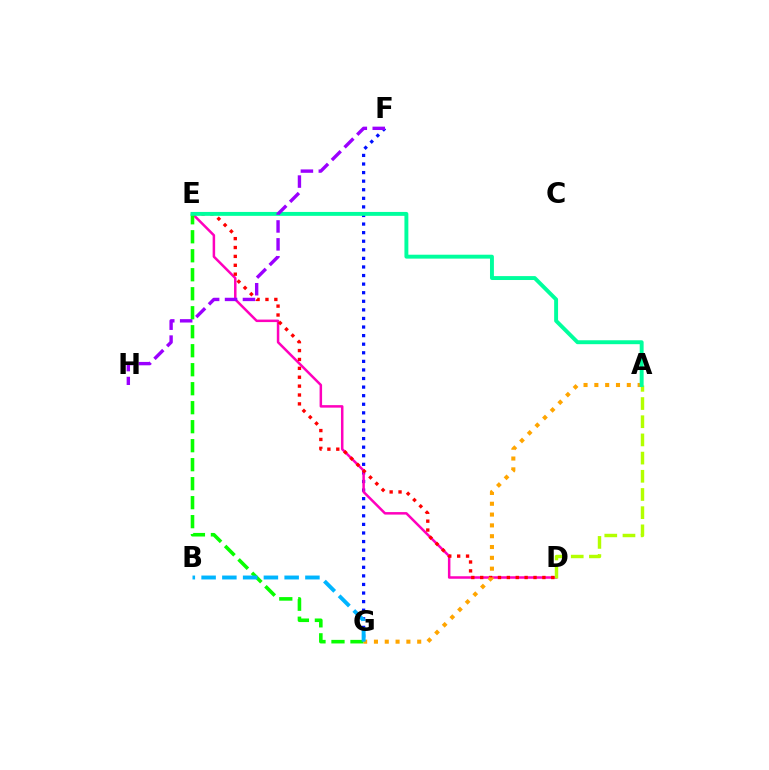{('F', 'G'): [{'color': '#0010ff', 'line_style': 'dotted', 'thickness': 2.33}], ('D', 'E'): [{'color': '#ff00bd', 'line_style': 'solid', 'thickness': 1.8}, {'color': '#ff0000', 'line_style': 'dotted', 'thickness': 2.41}], ('E', 'G'): [{'color': '#08ff00', 'line_style': 'dashed', 'thickness': 2.58}], ('A', 'D'): [{'color': '#b3ff00', 'line_style': 'dashed', 'thickness': 2.47}], ('A', 'G'): [{'color': '#ffa500', 'line_style': 'dotted', 'thickness': 2.94}], ('A', 'E'): [{'color': '#00ff9d', 'line_style': 'solid', 'thickness': 2.82}], ('F', 'H'): [{'color': '#9b00ff', 'line_style': 'dashed', 'thickness': 2.43}], ('B', 'G'): [{'color': '#00b5ff', 'line_style': 'dashed', 'thickness': 2.82}]}